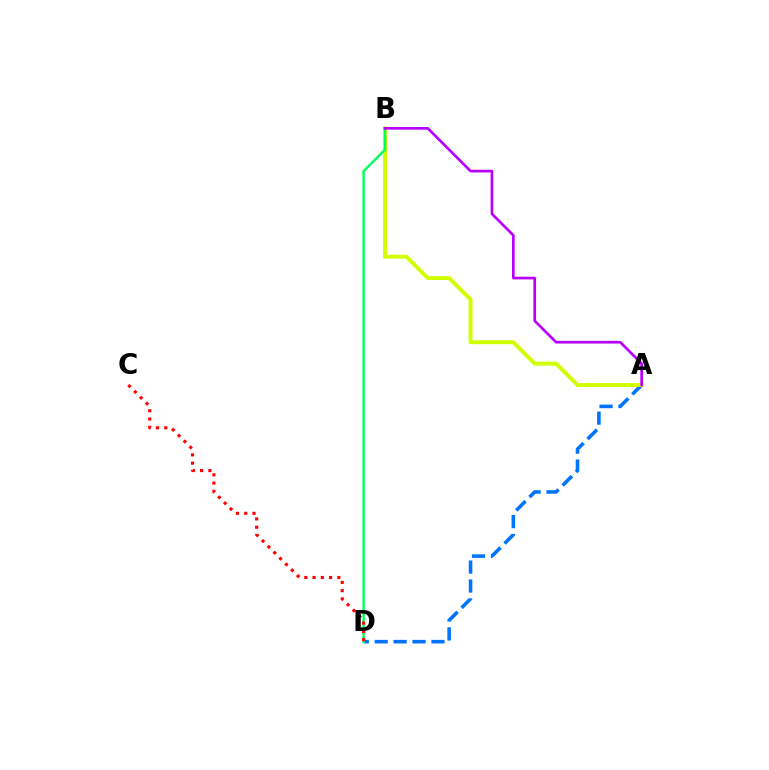{('A', 'D'): [{'color': '#0074ff', 'line_style': 'dashed', 'thickness': 2.57}], ('A', 'B'): [{'color': '#d1ff00', 'line_style': 'solid', 'thickness': 2.83}, {'color': '#b900ff', 'line_style': 'solid', 'thickness': 1.93}], ('B', 'D'): [{'color': '#00ff5c', 'line_style': 'solid', 'thickness': 1.73}], ('C', 'D'): [{'color': '#ff0000', 'line_style': 'dotted', 'thickness': 2.25}]}